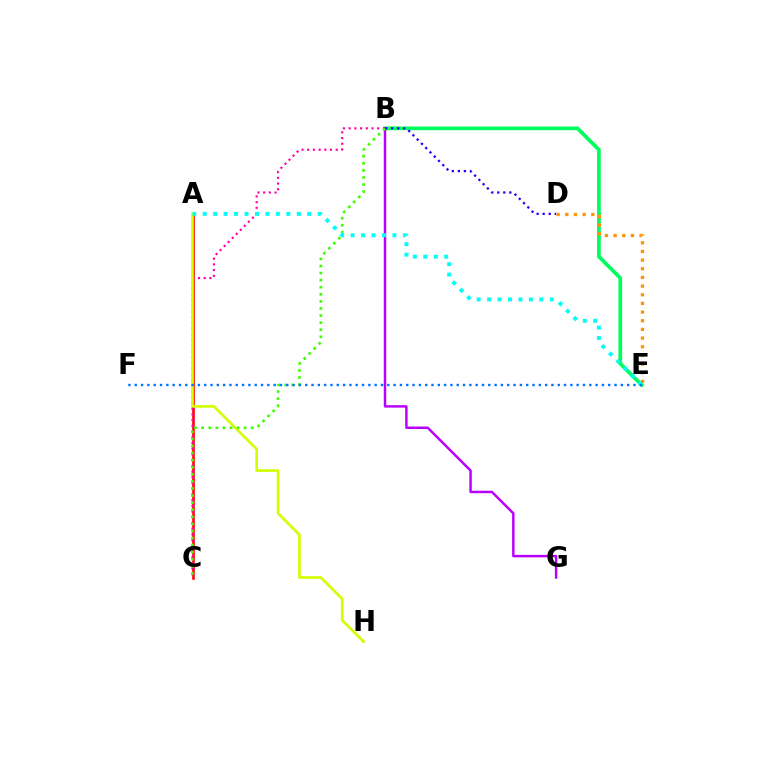{('B', 'E'): [{'color': '#00ff5c', 'line_style': 'solid', 'thickness': 2.68}], ('A', 'C'): [{'color': '#ff0000', 'line_style': 'solid', 'thickness': 1.86}], ('D', 'E'): [{'color': '#ff9400', 'line_style': 'dotted', 'thickness': 2.35}], ('B', 'C'): [{'color': '#ff00ac', 'line_style': 'dotted', 'thickness': 1.55}, {'color': '#3dff00', 'line_style': 'dotted', 'thickness': 1.92}], ('A', 'H'): [{'color': '#d1ff00', 'line_style': 'solid', 'thickness': 1.93}], ('B', 'G'): [{'color': '#b900ff', 'line_style': 'solid', 'thickness': 1.78}], ('B', 'D'): [{'color': '#2500ff', 'line_style': 'dotted', 'thickness': 1.64}], ('A', 'E'): [{'color': '#00fff6', 'line_style': 'dotted', 'thickness': 2.84}], ('E', 'F'): [{'color': '#0074ff', 'line_style': 'dotted', 'thickness': 1.72}]}